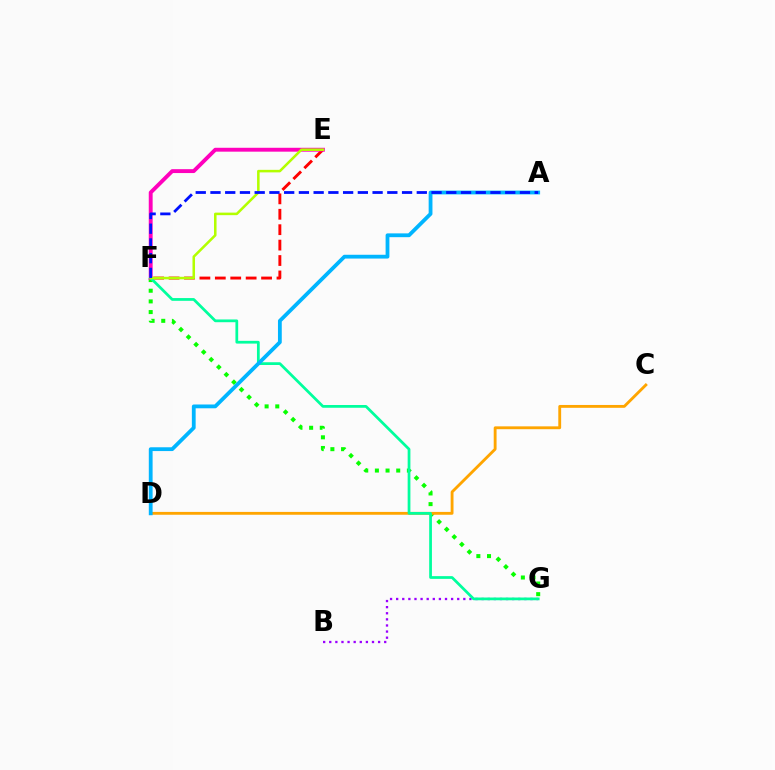{('B', 'G'): [{'color': '#9b00ff', 'line_style': 'dotted', 'thickness': 1.66}], ('F', 'G'): [{'color': '#08ff00', 'line_style': 'dotted', 'thickness': 2.9}, {'color': '#00ff9d', 'line_style': 'solid', 'thickness': 1.98}], ('E', 'F'): [{'color': '#ff0000', 'line_style': 'dashed', 'thickness': 2.09}, {'color': '#ff00bd', 'line_style': 'solid', 'thickness': 2.8}, {'color': '#b3ff00', 'line_style': 'solid', 'thickness': 1.82}], ('C', 'D'): [{'color': '#ffa500', 'line_style': 'solid', 'thickness': 2.05}], ('A', 'D'): [{'color': '#00b5ff', 'line_style': 'solid', 'thickness': 2.73}], ('A', 'F'): [{'color': '#0010ff', 'line_style': 'dashed', 'thickness': 2.0}]}